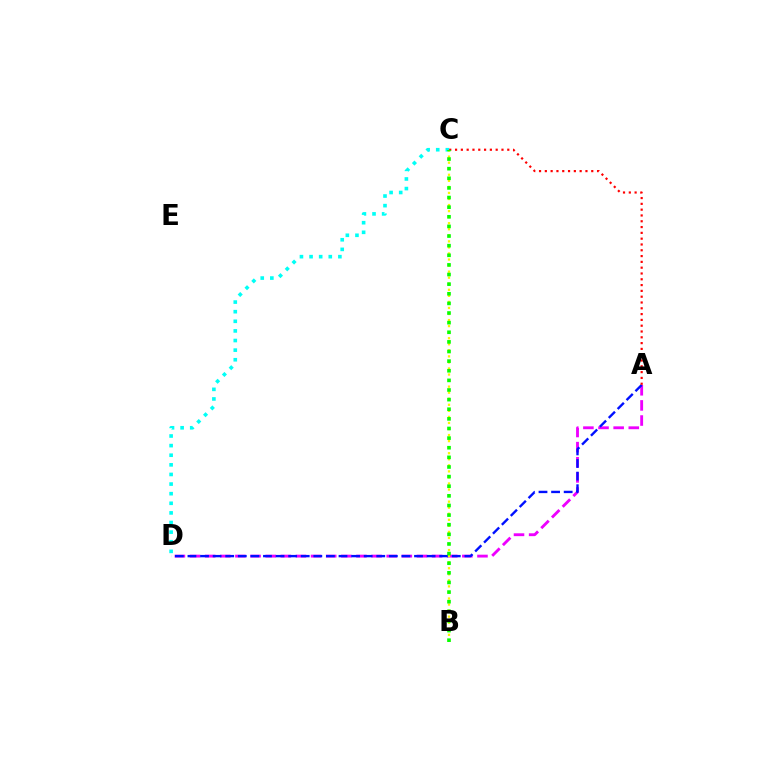{('C', 'D'): [{'color': '#00fff6', 'line_style': 'dotted', 'thickness': 2.61}], ('A', 'D'): [{'color': '#ee00ff', 'line_style': 'dashed', 'thickness': 2.06}, {'color': '#0010ff', 'line_style': 'dashed', 'thickness': 1.71}], ('A', 'C'): [{'color': '#ff0000', 'line_style': 'dotted', 'thickness': 1.58}], ('B', 'C'): [{'color': '#fcf500', 'line_style': 'dotted', 'thickness': 1.64}, {'color': '#08ff00', 'line_style': 'dotted', 'thickness': 2.61}]}